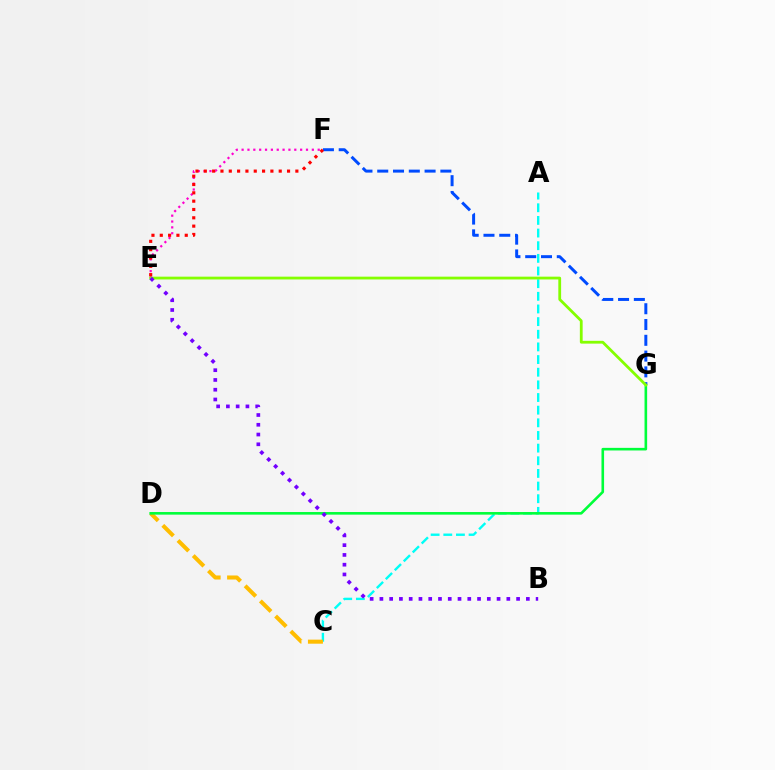{('A', 'C'): [{'color': '#00fff6', 'line_style': 'dashed', 'thickness': 1.72}], ('C', 'D'): [{'color': '#ffbd00', 'line_style': 'dashed', 'thickness': 2.91}], ('D', 'G'): [{'color': '#00ff39', 'line_style': 'solid', 'thickness': 1.88}], ('E', 'F'): [{'color': '#ff00cf', 'line_style': 'dotted', 'thickness': 1.59}, {'color': '#ff0000', 'line_style': 'dotted', 'thickness': 2.26}], ('F', 'G'): [{'color': '#004bff', 'line_style': 'dashed', 'thickness': 2.14}], ('E', 'G'): [{'color': '#84ff00', 'line_style': 'solid', 'thickness': 2.01}], ('B', 'E'): [{'color': '#7200ff', 'line_style': 'dotted', 'thickness': 2.65}]}